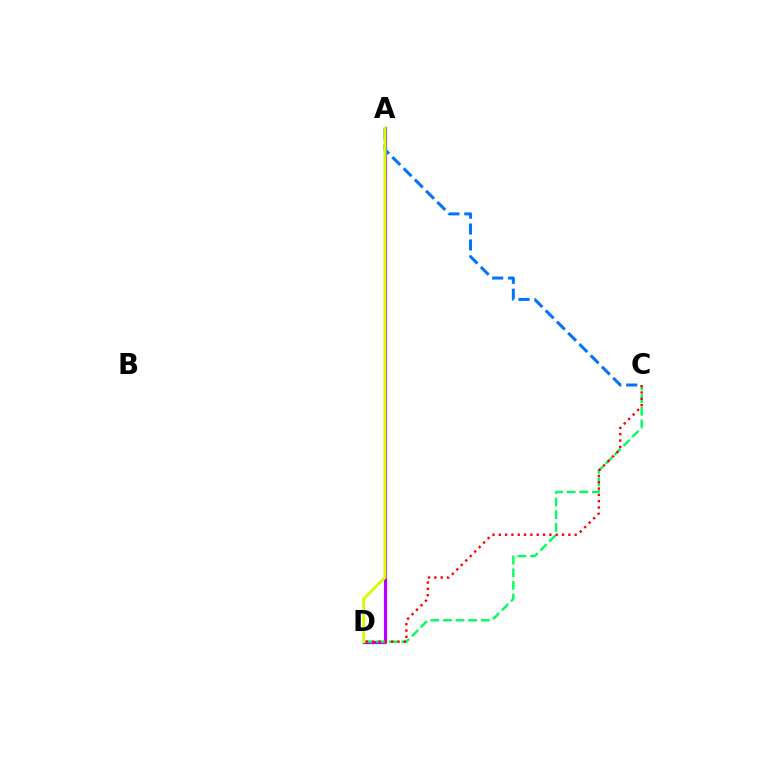{('A', 'D'): [{'color': '#b900ff', 'line_style': 'solid', 'thickness': 2.29}, {'color': '#d1ff00', 'line_style': 'solid', 'thickness': 2.03}], ('C', 'D'): [{'color': '#00ff5c', 'line_style': 'dashed', 'thickness': 1.71}, {'color': '#ff0000', 'line_style': 'dotted', 'thickness': 1.72}], ('A', 'C'): [{'color': '#0074ff', 'line_style': 'dashed', 'thickness': 2.16}]}